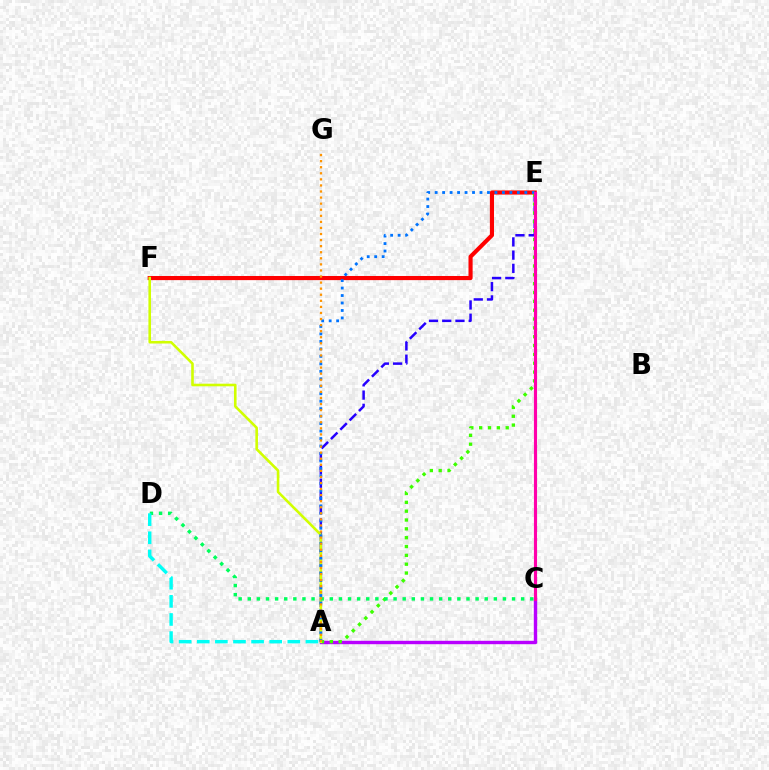{('A', 'E'): [{'color': '#2500ff', 'line_style': 'dashed', 'thickness': 1.8}, {'color': '#3dff00', 'line_style': 'dotted', 'thickness': 2.4}, {'color': '#0074ff', 'line_style': 'dotted', 'thickness': 2.03}], ('E', 'F'): [{'color': '#ff0000', 'line_style': 'solid', 'thickness': 2.97}], ('A', 'C'): [{'color': '#b900ff', 'line_style': 'solid', 'thickness': 2.45}], ('A', 'F'): [{'color': '#d1ff00', 'line_style': 'solid', 'thickness': 1.87}], ('C', 'D'): [{'color': '#00ff5c', 'line_style': 'dotted', 'thickness': 2.48}], ('C', 'E'): [{'color': '#ff00ac', 'line_style': 'solid', 'thickness': 2.26}], ('A', 'G'): [{'color': '#ff9400', 'line_style': 'dotted', 'thickness': 1.65}], ('A', 'D'): [{'color': '#00fff6', 'line_style': 'dashed', 'thickness': 2.46}]}